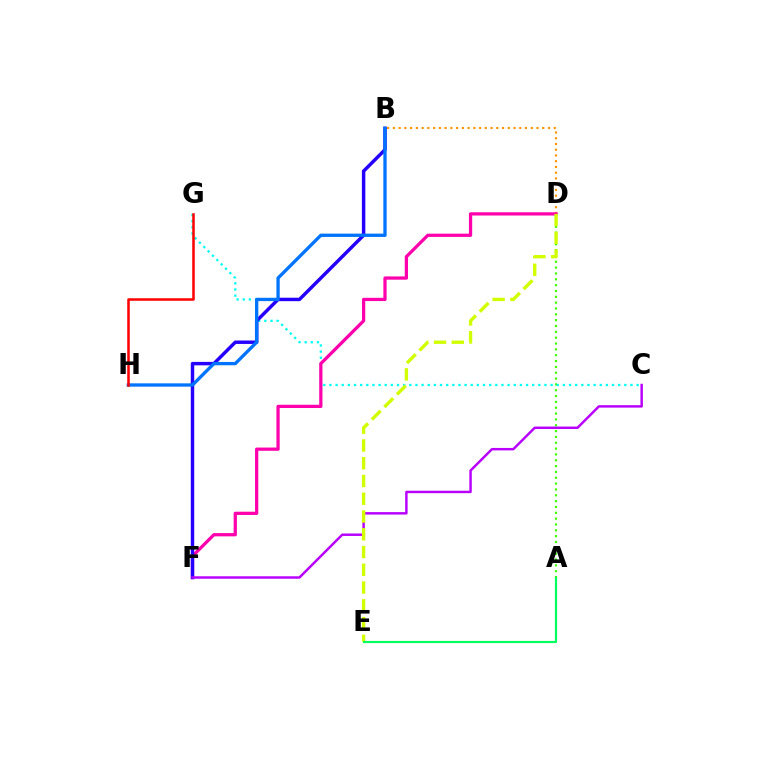{('A', 'D'): [{'color': '#3dff00', 'line_style': 'dotted', 'thickness': 1.59}], ('B', 'D'): [{'color': '#ff9400', 'line_style': 'dotted', 'thickness': 1.56}], ('C', 'G'): [{'color': '#00fff6', 'line_style': 'dotted', 'thickness': 1.67}], ('D', 'F'): [{'color': '#ff00ac', 'line_style': 'solid', 'thickness': 2.34}], ('B', 'F'): [{'color': '#2500ff', 'line_style': 'solid', 'thickness': 2.48}], ('B', 'H'): [{'color': '#0074ff', 'line_style': 'solid', 'thickness': 2.39}], ('G', 'H'): [{'color': '#ff0000', 'line_style': 'solid', 'thickness': 1.82}], ('C', 'F'): [{'color': '#b900ff', 'line_style': 'solid', 'thickness': 1.77}], ('D', 'E'): [{'color': '#d1ff00', 'line_style': 'dashed', 'thickness': 2.41}], ('A', 'E'): [{'color': '#00ff5c', 'line_style': 'solid', 'thickness': 1.55}]}